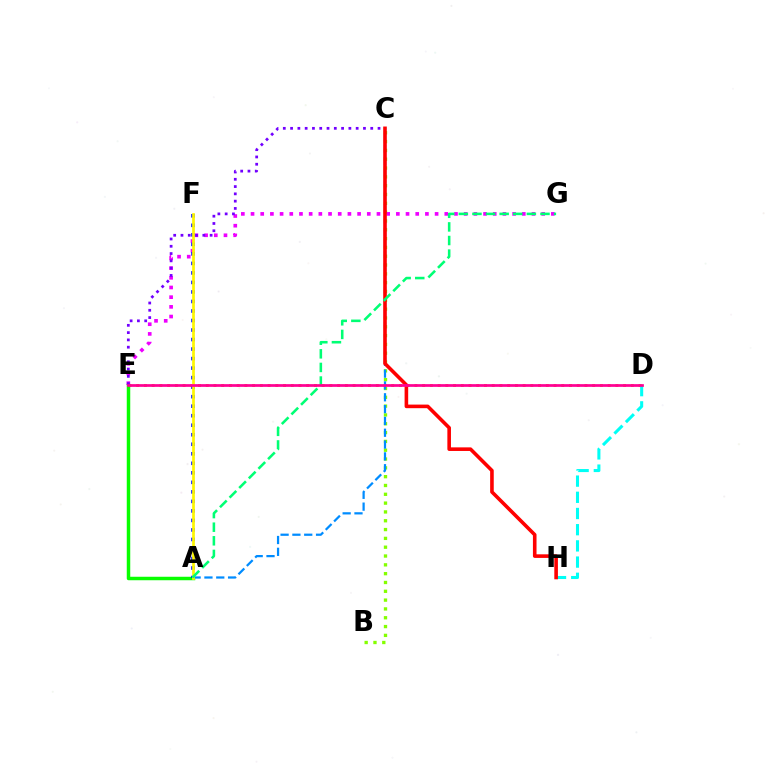{('D', 'E'): [{'color': '#ff7c00', 'line_style': 'dotted', 'thickness': 2.1}, {'color': '#ff0094', 'line_style': 'solid', 'thickness': 1.96}], ('B', 'C'): [{'color': '#84ff00', 'line_style': 'dotted', 'thickness': 2.4}], ('E', 'G'): [{'color': '#ee00ff', 'line_style': 'dotted', 'thickness': 2.63}], ('A', 'E'): [{'color': '#08ff00', 'line_style': 'solid', 'thickness': 2.5}], ('A', 'C'): [{'color': '#008cff', 'line_style': 'dashed', 'thickness': 1.61}], ('A', 'F'): [{'color': '#0010ff', 'line_style': 'dotted', 'thickness': 2.59}, {'color': '#fcf500', 'line_style': 'solid', 'thickness': 1.95}], ('D', 'H'): [{'color': '#00fff6', 'line_style': 'dashed', 'thickness': 2.2}], ('C', 'E'): [{'color': '#7200ff', 'line_style': 'dotted', 'thickness': 1.98}], ('C', 'H'): [{'color': '#ff0000', 'line_style': 'solid', 'thickness': 2.59}], ('A', 'G'): [{'color': '#00ff74', 'line_style': 'dashed', 'thickness': 1.85}]}